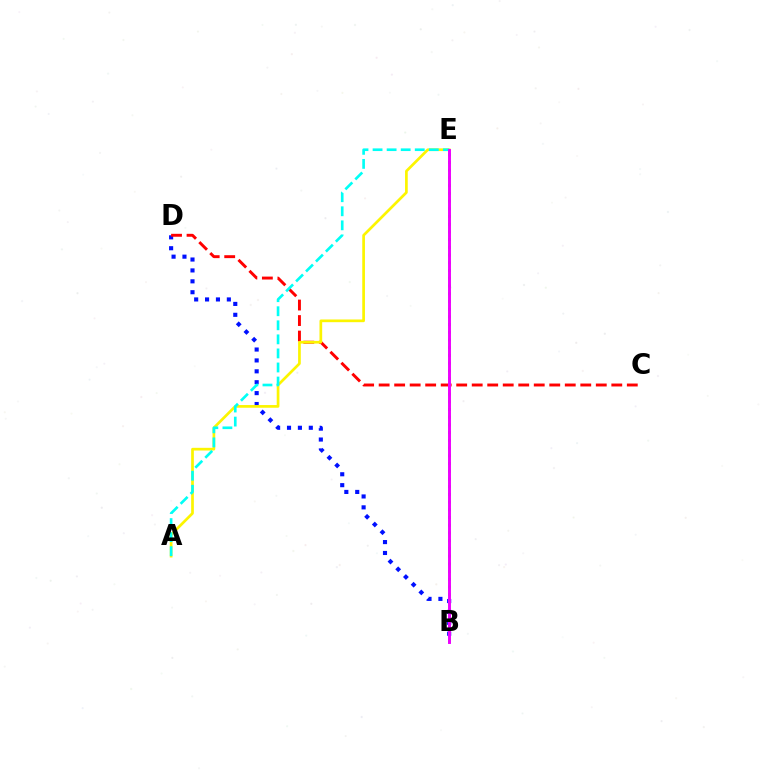{('B', 'D'): [{'color': '#0010ff', 'line_style': 'dotted', 'thickness': 2.96}], ('C', 'D'): [{'color': '#ff0000', 'line_style': 'dashed', 'thickness': 2.11}], ('B', 'E'): [{'color': '#08ff00', 'line_style': 'dotted', 'thickness': 2.1}, {'color': '#ee00ff', 'line_style': 'solid', 'thickness': 2.11}], ('A', 'E'): [{'color': '#fcf500', 'line_style': 'solid', 'thickness': 1.94}, {'color': '#00fff6', 'line_style': 'dashed', 'thickness': 1.91}]}